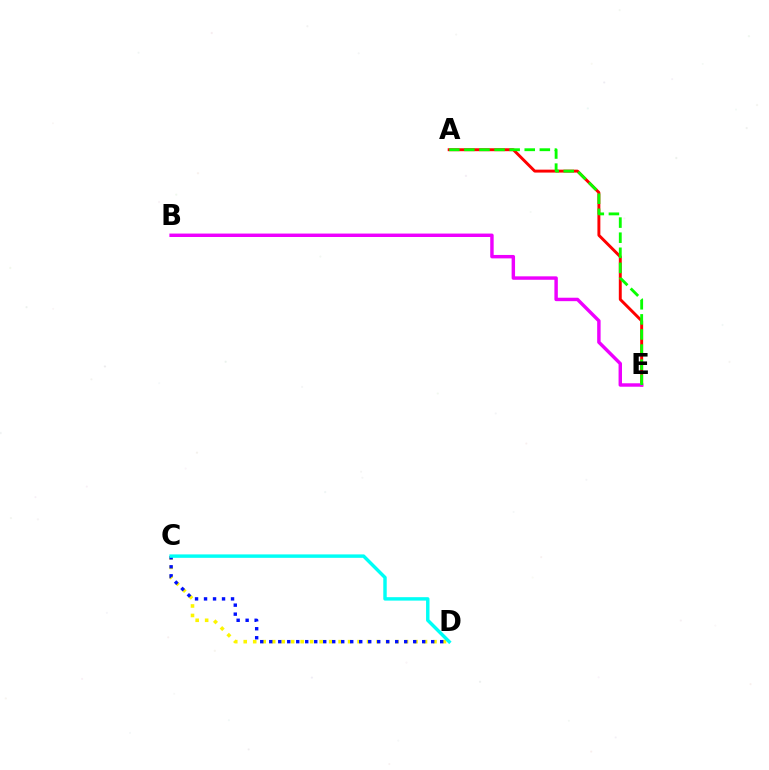{('A', 'E'): [{'color': '#ff0000', 'line_style': 'solid', 'thickness': 2.11}, {'color': '#08ff00', 'line_style': 'dashed', 'thickness': 2.05}], ('B', 'E'): [{'color': '#ee00ff', 'line_style': 'solid', 'thickness': 2.47}], ('C', 'D'): [{'color': '#fcf500', 'line_style': 'dotted', 'thickness': 2.58}, {'color': '#0010ff', 'line_style': 'dotted', 'thickness': 2.44}, {'color': '#00fff6', 'line_style': 'solid', 'thickness': 2.47}]}